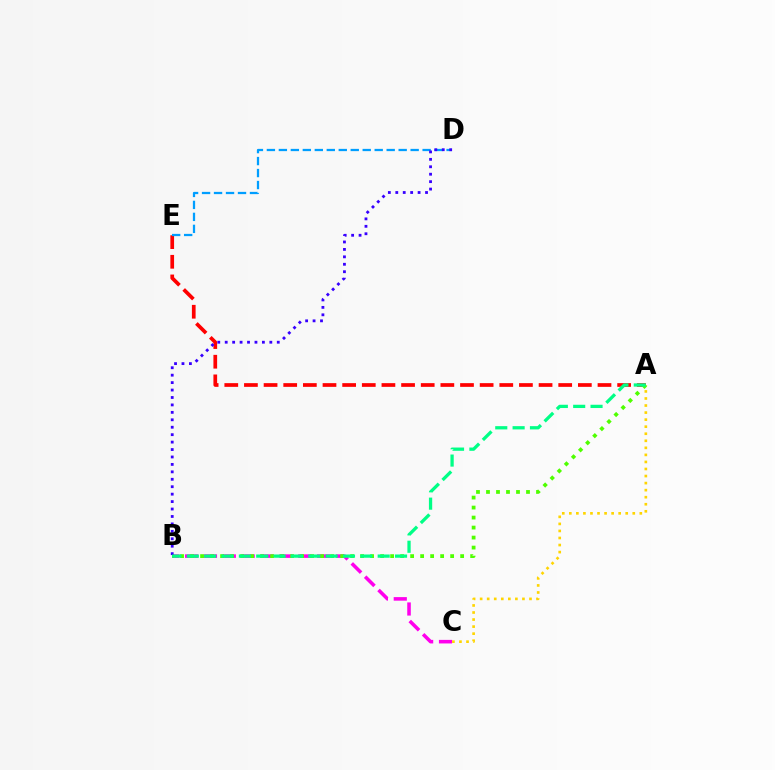{('B', 'C'): [{'color': '#ff00ed', 'line_style': 'dashed', 'thickness': 2.56}], ('A', 'C'): [{'color': '#ffd500', 'line_style': 'dotted', 'thickness': 1.92}], ('A', 'E'): [{'color': '#ff0000', 'line_style': 'dashed', 'thickness': 2.67}], ('D', 'E'): [{'color': '#009eff', 'line_style': 'dashed', 'thickness': 1.63}], ('A', 'B'): [{'color': '#4fff00', 'line_style': 'dotted', 'thickness': 2.72}, {'color': '#00ff86', 'line_style': 'dashed', 'thickness': 2.36}], ('B', 'D'): [{'color': '#3700ff', 'line_style': 'dotted', 'thickness': 2.02}]}